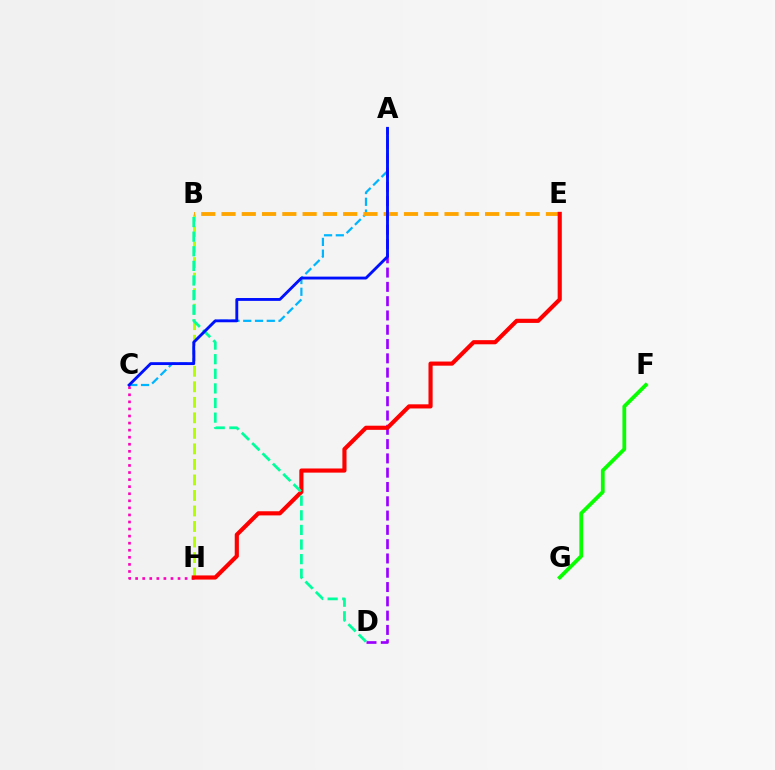{('A', 'D'): [{'color': '#9b00ff', 'line_style': 'dashed', 'thickness': 1.94}], ('A', 'C'): [{'color': '#00b5ff', 'line_style': 'dashed', 'thickness': 1.6}, {'color': '#0010ff', 'line_style': 'solid', 'thickness': 2.06}], ('B', 'H'): [{'color': '#b3ff00', 'line_style': 'dashed', 'thickness': 2.11}], ('C', 'H'): [{'color': '#ff00bd', 'line_style': 'dotted', 'thickness': 1.92}], ('B', 'E'): [{'color': '#ffa500', 'line_style': 'dashed', 'thickness': 2.75}], ('E', 'H'): [{'color': '#ff0000', 'line_style': 'solid', 'thickness': 2.98}], ('B', 'D'): [{'color': '#00ff9d', 'line_style': 'dashed', 'thickness': 1.98}], ('F', 'G'): [{'color': '#08ff00', 'line_style': 'solid', 'thickness': 2.72}]}